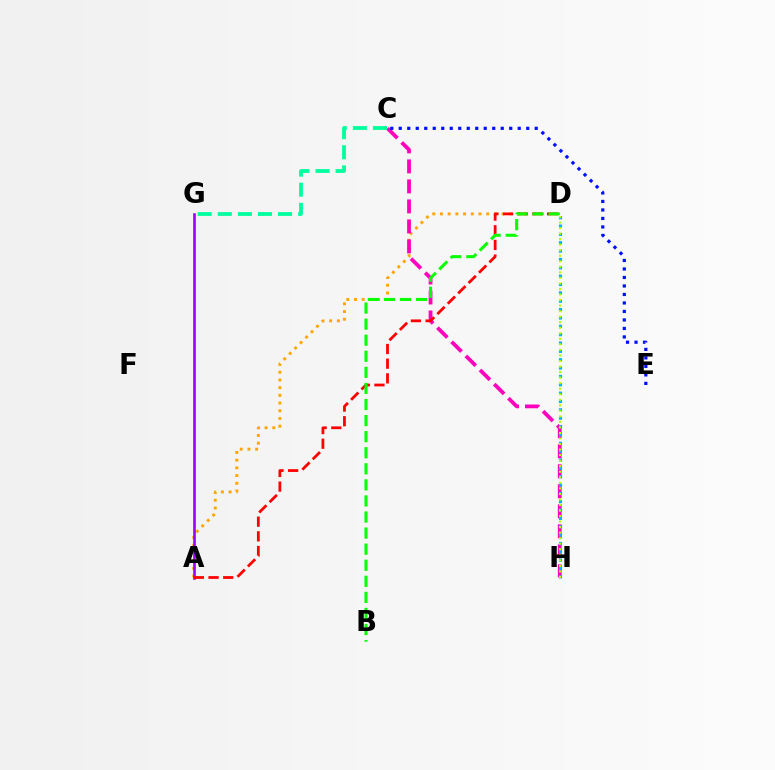{('A', 'D'): [{'color': '#ffa500', 'line_style': 'dotted', 'thickness': 2.09}, {'color': '#ff0000', 'line_style': 'dashed', 'thickness': 1.99}], ('C', 'H'): [{'color': '#ff00bd', 'line_style': 'dashed', 'thickness': 2.72}], ('C', 'E'): [{'color': '#0010ff', 'line_style': 'dotted', 'thickness': 2.31}], ('A', 'G'): [{'color': '#9b00ff', 'line_style': 'solid', 'thickness': 1.9}], ('C', 'G'): [{'color': '#00ff9d', 'line_style': 'dashed', 'thickness': 2.73}], ('D', 'H'): [{'color': '#00b5ff', 'line_style': 'dotted', 'thickness': 2.27}, {'color': '#b3ff00', 'line_style': 'dotted', 'thickness': 1.5}], ('B', 'D'): [{'color': '#08ff00', 'line_style': 'dashed', 'thickness': 2.18}]}